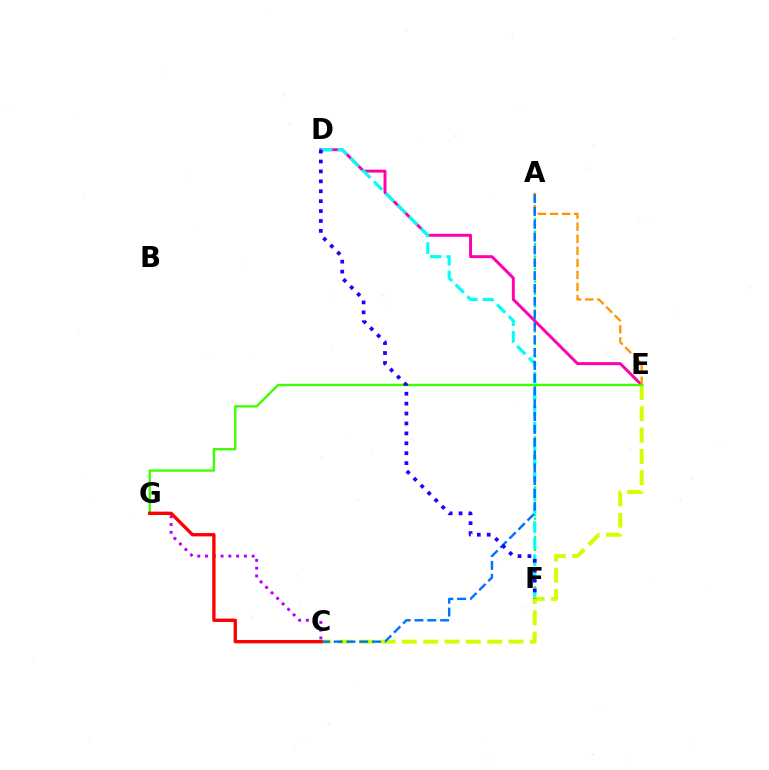{('A', 'F'): [{'color': '#00ff5c', 'line_style': 'dotted', 'thickness': 1.7}], ('D', 'E'): [{'color': '#ff00ac', 'line_style': 'solid', 'thickness': 2.12}], ('D', 'F'): [{'color': '#00fff6', 'line_style': 'dashed', 'thickness': 2.25}, {'color': '#2500ff', 'line_style': 'dotted', 'thickness': 2.69}], ('C', 'E'): [{'color': '#d1ff00', 'line_style': 'dashed', 'thickness': 2.9}], ('C', 'G'): [{'color': '#b900ff', 'line_style': 'dotted', 'thickness': 2.11}, {'color': '#ff0000', 'line_style': 'solid', 'thickness': 2.41}], ('A', 'E'): [{'color': '#ff9400', 'line_style': 'dashed', 'thickness': 1.64}], ('A', 'C'): [{'color': '#0074ff', 'line_style': 'dashed', 'thickness': 1.74}], ('E', 'G'): [{'color': '#3dff00', 'line_style': 'solid', 'thickness': 1.71}]}